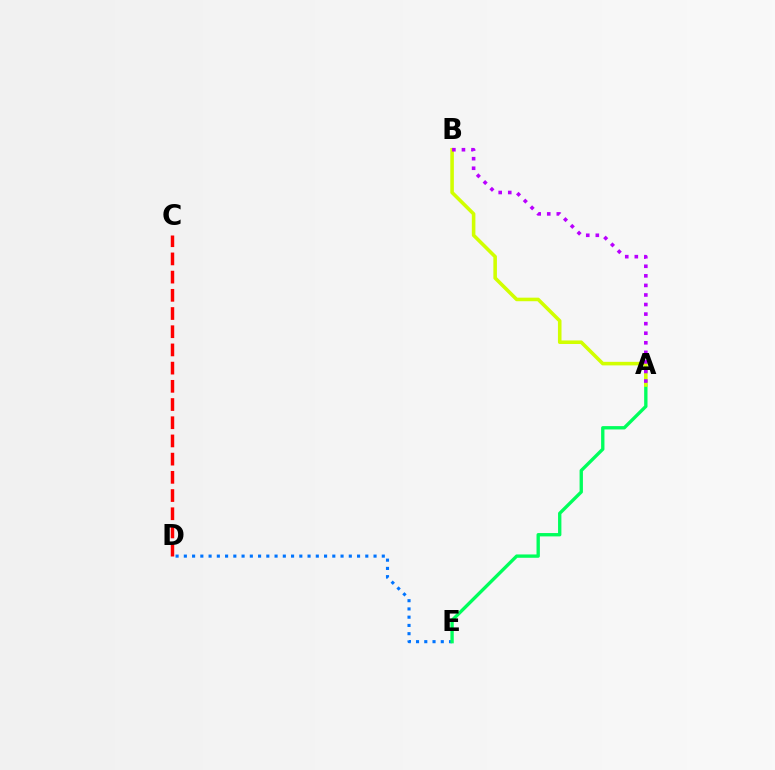{('D', 'E'): [{'color': '#0074ff', 'line_style': 'dotted', 'thickness': 2.24}], ('A', 'E'): [{'color': '#00ff5c', 'line_style': 'solid', 'thickness': 2.41}], ('A', 'B'): [{'color': '#d1ff00', 'line_style': 'solid', 'thickness': 2.57}, {'color': '#b900ff', 'line_style': 'dotted', 'thickness': 2.6}], ('C', 'D'): [{'color': '#ff0000', 'line_style': 'dashed', 'thickness': 2.47}]}